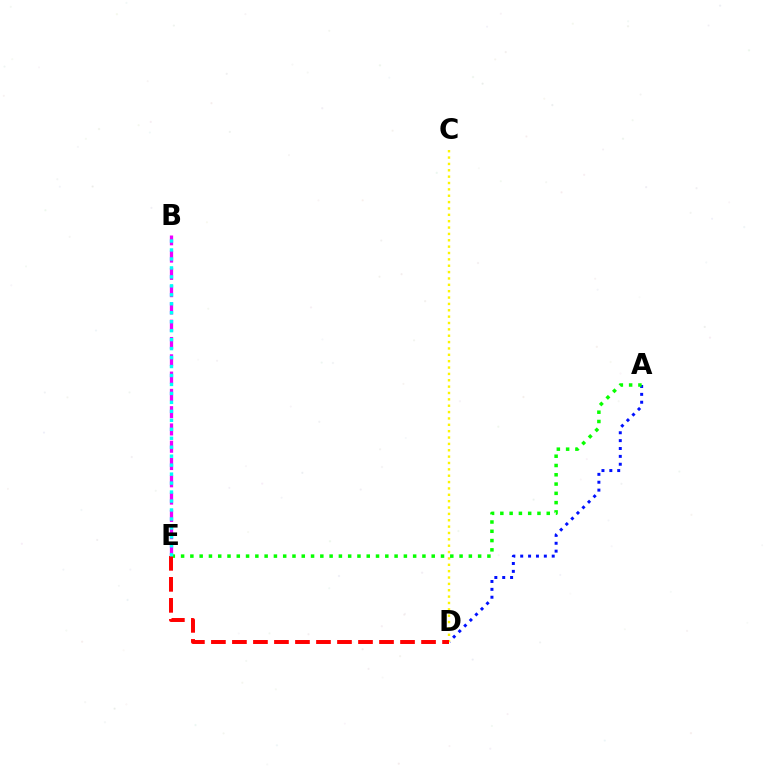{('B', 'E'): [{'color': '#ee00ff', 'line_style': 'dashed', 'thickness': 2.35}, {'color': '#00fff6', 'line_style': 'dotted', 'thickness': 2.44}], ('A', 'D'): [{'color': '#0010ff', 'line_style': 'dotted', 'thickness': 2.14}], ('C', 'D'): [{'color': '#fcf500', 'line_style': 'dotted', 'thickness': 1.73}], ('A', 'E'): [{'color': '#08ff00', 'line_style': 'dotted', 'thickness': 2.52}], ('D', 'E'): [{'color': '#ff0000', 'line_style': 'dashed', 'thickness': 2.85}]}